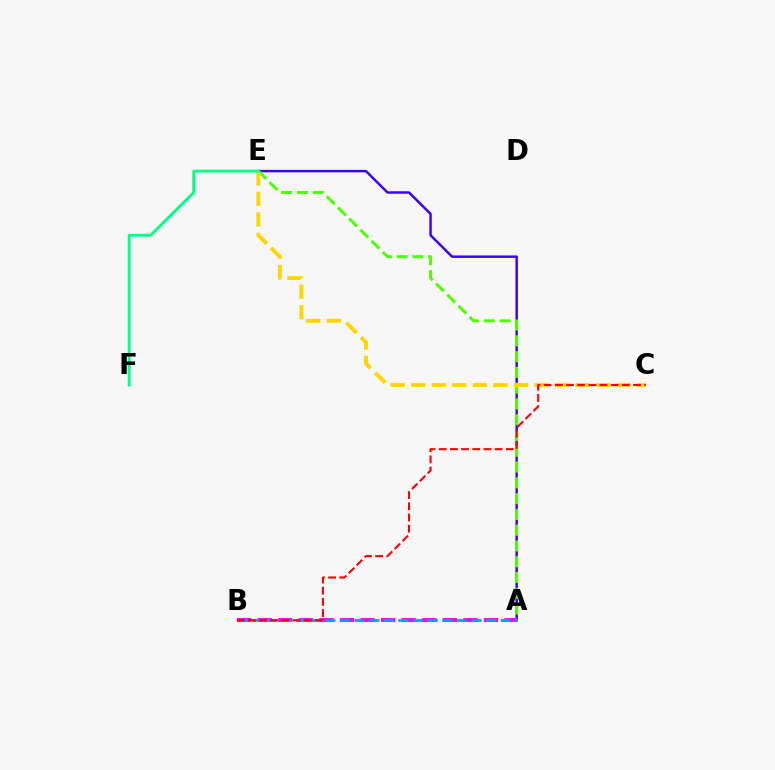{('A', 'E'): [{'color': '#3700ff', 'line_style': 'solid', 'thickness': 1.77}, {'color': '#4fff00', 'line_style': 'dashed', 'thickness': 2.14}], ('A', 'B'): [{'color': '#ff00ed', 'line_style': 'dashed', 'thickness': 2.79}, {'color': '#009eff', 'line_style': 'dashed', 'thickness': 1.99}], ('C', 'E'): [{'color': '#ffd500', 'line_style': 'dashed', 'thickness': 2.79}], ('B', 'C'): [{'color': '#ff0000', 'line_style': 'dashed', 'thickness': 1.52}], ('E', 'F'): [{'color': '#00ff86', 'line_style': 'solid', 'thickness': 2.07}]}